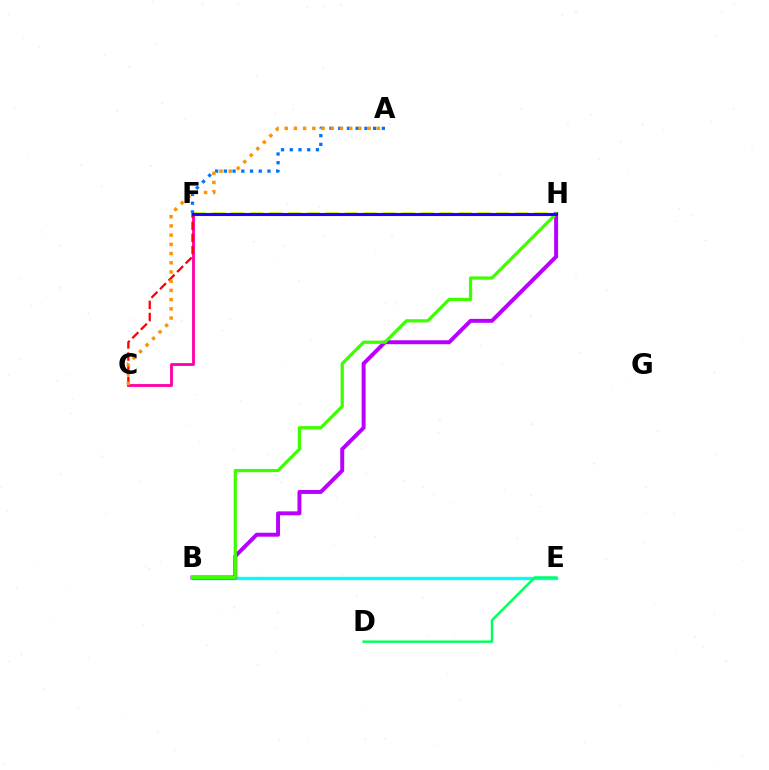{('F', 'H'): [{'color': '#d1ff00', 'line_style': 'dashed', 'thickness': 2.57}, {'color': '#2500ff', 'line_style': 'solid', 'thickness': 2.23}], ('C', 'F'): [{'color': '#ff00ac', 'line_style': 'solid', 'thickness': 2.04}, {'color': '#ff0000', 'line_style': 'dashed', 'thickness': 1.64}], ('B', 'E'): [{'color': '#00fff6', 'line_style': 'solid', 'thickness': 2.38}], ('B', 'H'): [{'color': '#b900ff', 'line_style': 'solid', 'thickness': 2.84}, {'color': '#3dff00', 'line_style': 'solid', 'thickness': 2.33}], ('A', 'F'): [{'color': '#0074ff', 'line_style': 'dotted', 'thickness': 2.37}], ('A', 'C'): [{'color': '#ff9400', 'line_style': 'dotted', 'thickness': 2.5}], ('D', 'E'): [{'color': '#00ff5c', 'line_style': 'solid', 'thickness': 1.74}]}